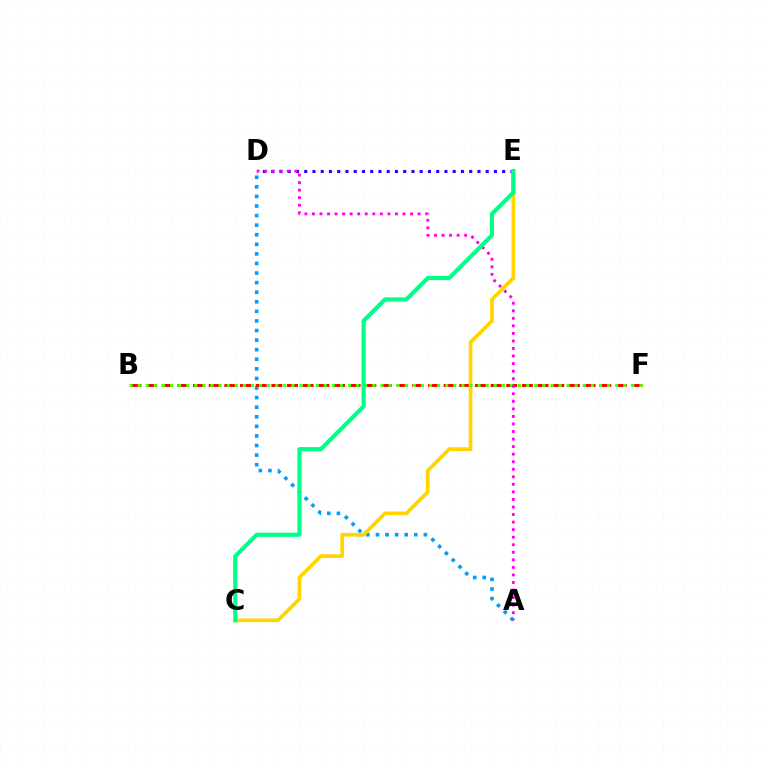{('A', 'D'): [{'color': '#009eff', 'line_style': 'dotted', 'thickness': 2.6}, {'color': '#ff00ed', 'line_style': 'dotted', 'thickness': 2.05}], ('B', 'F'): [{'color': '#ff0000', 'line_style': 'dashed', 'thickness': 2.13}, {'color': '#4fff00', 'line_style': 'dotted', 'thickness': 2.2}], ('D', 'E'): [{'color': '#3700ff', 'line_style': 'dotted', 'thickness': 2.24}], ('C', 'E'): [{'color': '#ffd500', 'line_style': 'solid', 'thickness': 2.66}, {'color': '#00ff86', 'line_style': 'solid', 'thickness': 2.99}]}